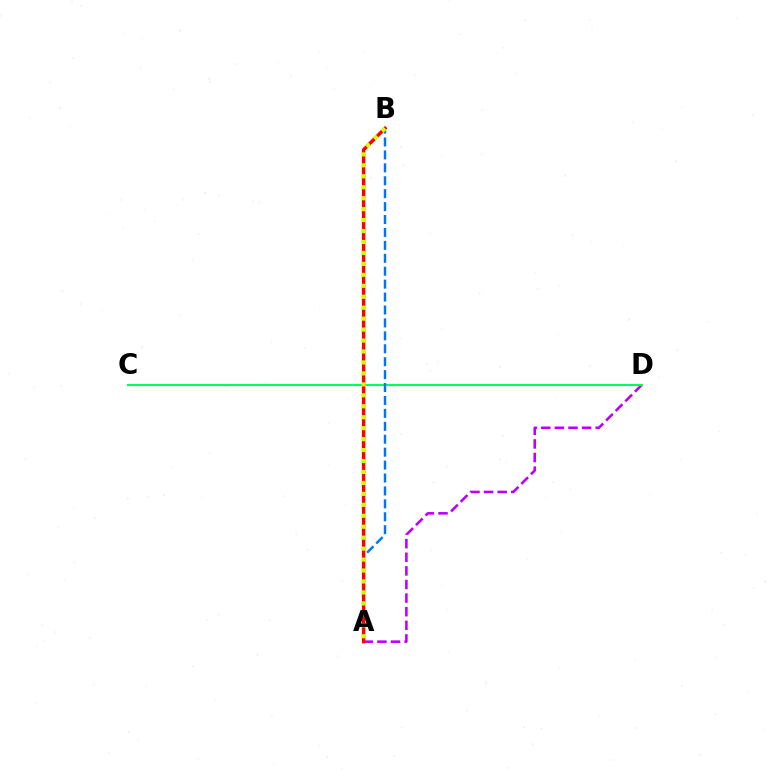{('A', 'D'): [{'color': '#b900ff', 'line_style': 'dashed', 'thickness': 1.85}], ('C', 'D'): [{'color': '#00ff5c', 'line_style': 'solid', 'thickness': 1.51}], ('A', 'B'): [{'color': '#0074ff', 'line_style': 'dashed', 'thickness': 1.76}, {'color': '#ff0000', 'line_style': 'solid', 'thickness': 2.48}, {'color': '#d1ff00', 'line_style': 'dotted', 'thickness': 2.98}]}